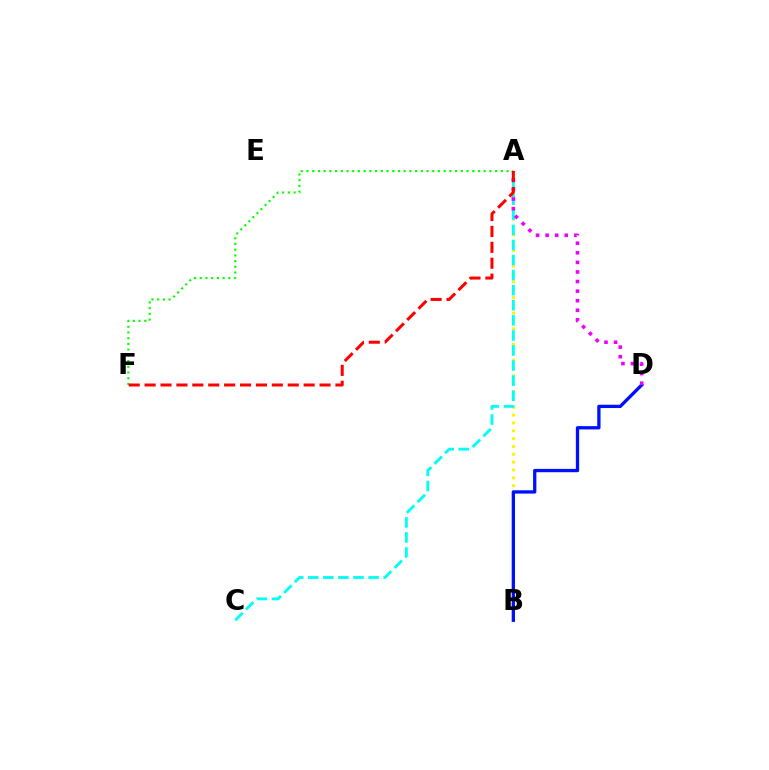{('A', 'B'): [{'color': '#fcf500', 'line_style': 'dotted', 'thickness': 2.13}], ('B', 'D'): [{'color': '#0010ff', 'line_style': 'solid', 'thickness': 2.38}], ('A', 'F'): [{'color': '#08ff00', 'line_style': 'dotted', 'thickness': 1.55}, {'color': '#ff0000', 'line_style': 'dashed', 'thickness': 2.16}], ('A', 'C'): [{'color': '#00fff6', 'line_style': 'dashed', 'thickness': 2.05}], ('A', 'D'): [{'color': '#ee00ff', 'line_style': 'dotted', 'thickness': 2.6}]}